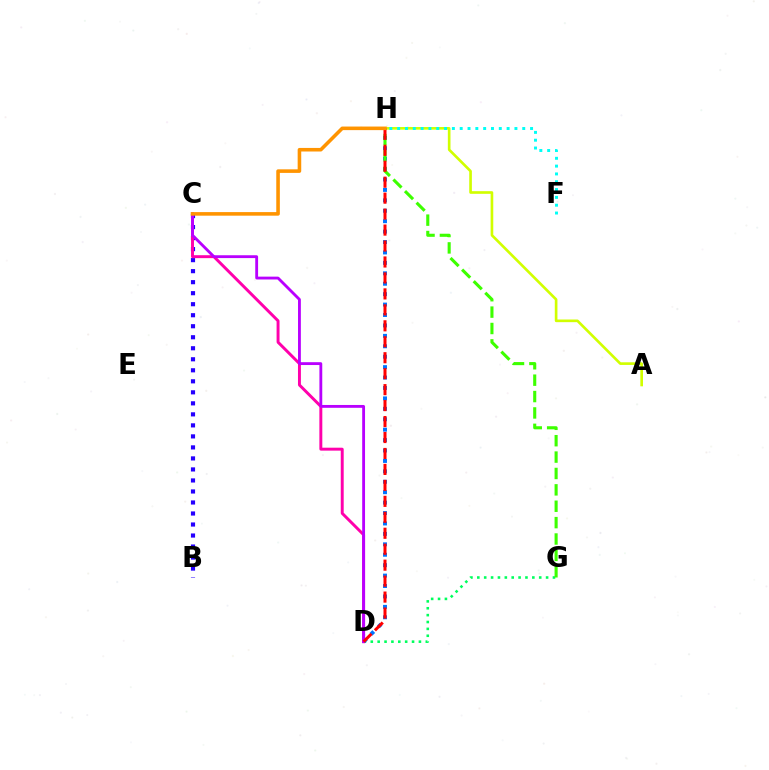{('A', 'H'): [{'color': '#d1ff00', 'line_style': 'solid', 'thickness': 1.91}], ('D', 'G'): [{'color': '#00ff5c', 'line_style': 'dotted', 'thickness': 1.87}], ('D', 'H'): [{'color': '#0074ff', 'line_style': 'dotted', 'thickness': 2.83}, {'color': '#ff0000', 'line_style': 'dashed', 'thickness': 2.17}], ('B', 'C'): [{'color': '#2500ff', 'line_style': 'dotted', 'thickness': 2.99}], ('F', 'H'): [{'color': '#00fff6', 'line_style': 'dotted', 'thickness': 2.12}], ('C', 'D'): [{'color': '#ff00ac', 'line_style': 'solid', 'thickness': 2.12}, {'color': '#b900ff', 'line_style': 'solid', 'thickness': 2.05}], ('G', 'H'): [{'color': '#3dff00', 'line_style': 'dashed', 'thickness': 2.23}], ('C', 'H'): [{'color': '#ff9400', 'line_style': 'solid', 'thickness': 2.57}]}